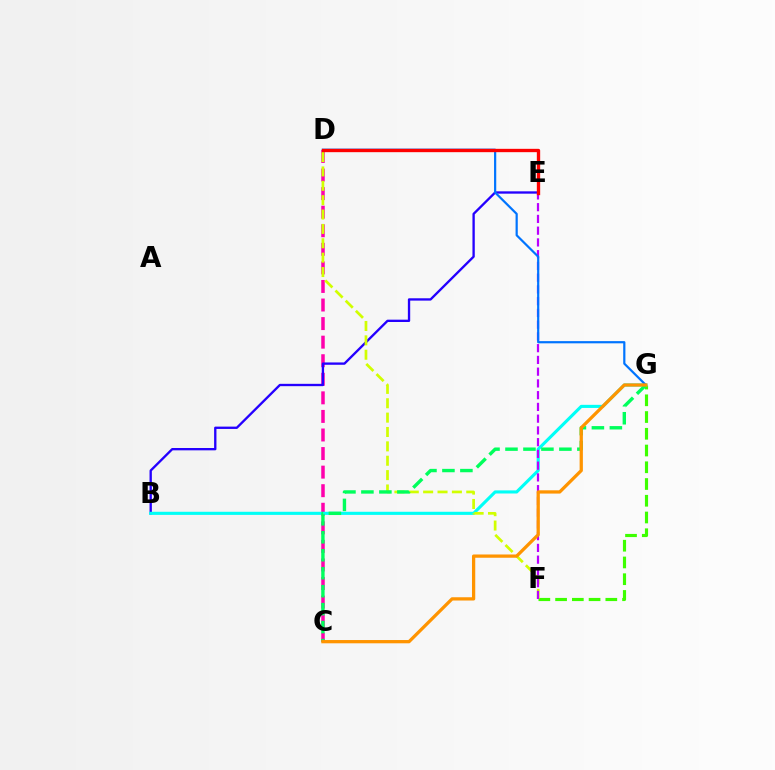{('F', 'G'): [{'color': '#3dff00', 'line_style': 'dashed', 'thickness': 2.27}], ('C', 'D'): [{'color': '#ff00ac', 'line_style': 'dashed', 'thickness': 2.52}], ('B', 'E'): [{'color': '#2500ff', 'line_style': 'solid', 'thickness': 1.68}], ('B', 'G'): [{'color': '#00fff6', 'line_style': 'solid', 'thickness': 2.24}], ('D', 'F'): [{'color': '#d1ff00', 'line_style': 'dashed', 'thickness': 1.95}], ('E', 'F'): [{'color': '#b900ff', 'line_style': 'dashed', 'thickness': 1.6}], ('D', 'G'): [{'color': '#0074ff', 'line_style': 'solid', 'thickness': 1.59}], ('D', 'E'): [{'color': '#ff0000', 'line_style': 'solid', 'thickness': 2.4}], ('C', 'G'): [{'color': '#00ff5c', 'line_style': 'dashed', 'thickness': 2.44}, {'color': '#ff9400', 'line_style': 'solid', 'thickness': 2.35}]}